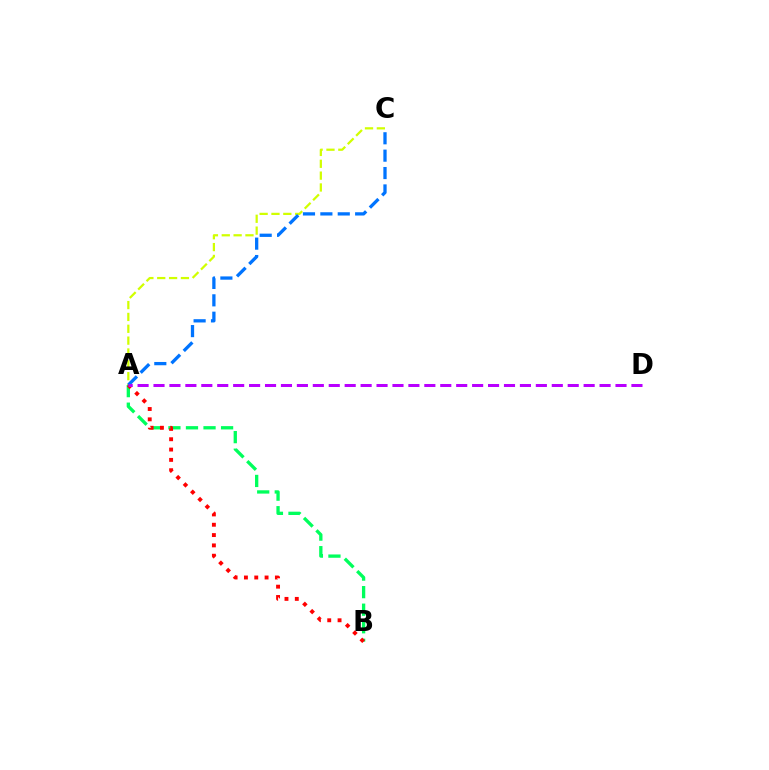{('A', 'B'): [{'color': '#00ff5c', 'line_style': 'dashed', 'thickness': 2.38}, {'color': '#ff0000', 'line_style': 'dotted', 'thickness': 2.8}], ('A', 'C'): [{'color': '#d1ff00', 'line_style': 'dashed', 'thickness': 1.61}, {'color': '#0074ff', 'line_style': 'dashed', 'thickness': 2.36}], ('A', 'D'): [{'color': '#b900ff', 'line_style': 'dashed', 'thickness': 2.16}]}